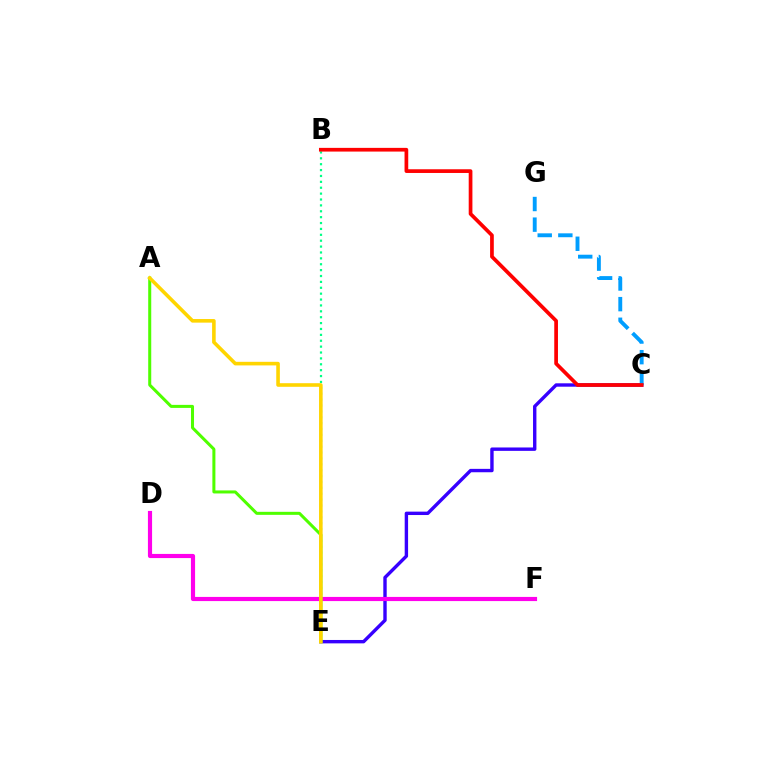{('C', 'E'): [{'color': '#3700ff', 'line_style': 'solid', 'thickness': 2.44}], ('B', 'E'): [{'color': '#00ff86', 'line_style': 'dotted', 'thickness': 1.6}], ('D', 'F'): [{'color': '#ff00ed', 'line_style': 'solid', 'thickness': 2.99}], ('C', 'G'): [{'color': '#009eff', 'line_style': 'dashed', 'thickness': 2.8}], ('A', 'E'): [{'color': '#4fff00', 'line_style': 'solid', 'thickness': 2.18}, {'color': '#ffd500', 'line_style': 'solid', 'thickness': 2.59}], ('B', 'C'): [{'color': '#ff0000', 'line_style': 'solid', 'thickness': 2.67}]}